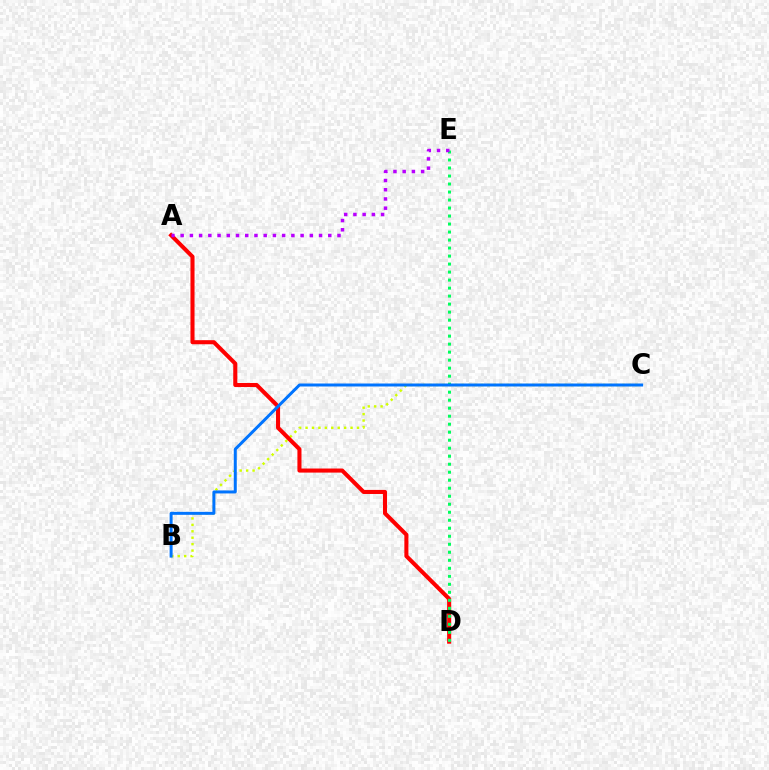{('B', 'C'): [{'color': '#d1ff00', 'line_style': 'dotted', 'thickness': 1.75}, {'color': '#0074ff', 'line_style': 'solid', 'thickness': 2.15}], ('A', 'D'): [{'color': '#ff0000', 'line_style': 'solid', 'thickness': 2.93}], ('D', 'E'): [{'color': '#00ff5c', 'line_style': 'dotted', 'thickness': 2.18}], ('A', 'E'): [{'color': '#b900ff', 'line_style': 'dotted', 'thickness': 2.51}]}